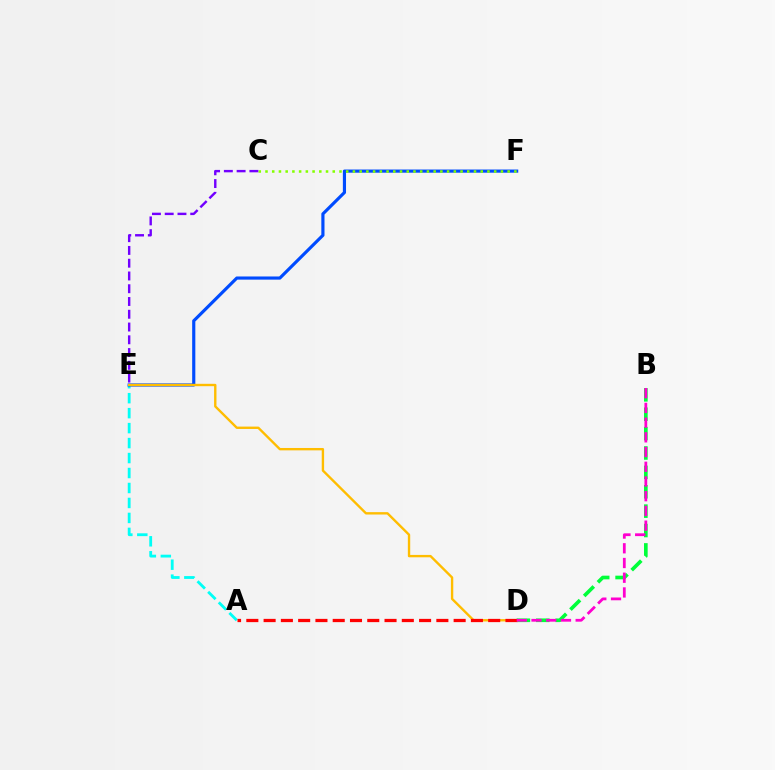{('A', 'E'): [{'color': '#00fff6', 'line_style': 'dashed', 'thickness': 2.03}], ('E', 'F'): [{'color': '#004bff', 'line_style': 'solid', 'thickness': 2.27}], ('B', 'D'): [{'color': '#00ff39', 'line_style': 'dashed', 'thickness': 2.63}, {'color': '#ff00cf', 'line_style': 'dashed', 'thickness': 2.0}], ('C', 'F'): [{'color': '#84ff00', 'line_style': 'dotted', 'thickness': 1.83}], ('D', 'E'): [{'color': '#ffbd00', 'line_style': 'solid', 'thickness': 1.71}], ('A', 'D'): [{'color': '#ff0000', 'line_style': 'dashed', 'thickness': 2.35}], ('C', 'E'): [{'color': '#7200ff', 'line_style': 'dashed', 'thickness': 1.73}]}